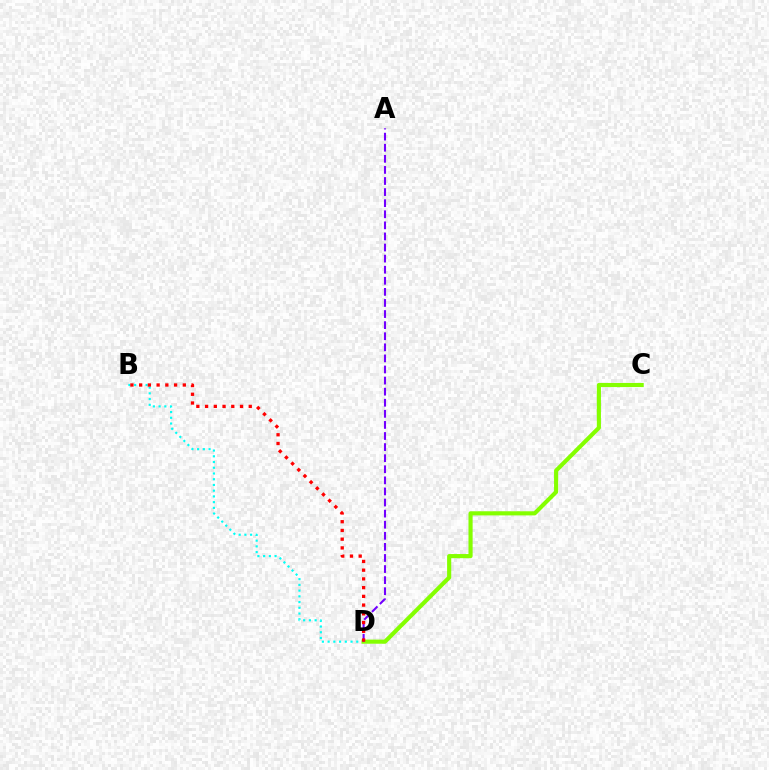{('B', 'D'): [{'color': '#00fff6', 'line_style': 'dotted', 'thickness': 1.56}, {'color': '#ff0000', 'line_style': 'dotted', 'thickness': 2.37}], ('C', 'D'): [{'color': '#84ff00', 'line_style': 'solid', 'thickness': 2.97}], ('A', 'D'): [{'color': '#7200ff', 'line_style': 'dashed', 'thickness': 1.51}]}